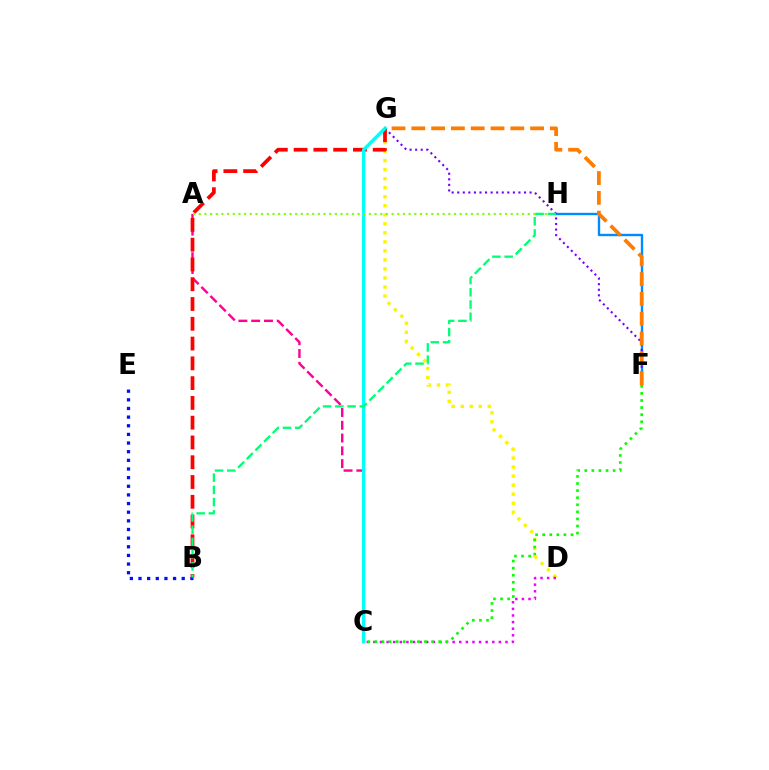{('A', 'C'): [{'color': '#ff0094', 'line_style': 'dashed', 'thickness': 1.74}], ('D', 'G'): [{'color': '#fcf500', 'line_style': 'dotted', 'thickness': 2.45}], ('F', 'H'): [{'color': '#008cff', 'line_style': 'solid', 'thickness': 1.71}], ('C', 'D'): [{'color': '#ee00ff', 'line_style': 'dotted', 'thickness': 1.79}], ('C', 'F'): [{'color': '#08ff00', 'line_style': 'dotted', 'thickness': 1.93}], ('F', 'G'): [{'color': '#7200ff', 'line_style': 'dotted', 'thickness': 1.51}, {'color': '#ff7c00', 'line_style': 'dashed', 'thickness': 2.69}], ('B', 'E'): [{'color': '#0010ff', 'line_style': 'dotted', 'thickness': 2.35}], ('B', 'G'): [{'color': '#ff0000', 'line_style': 'dashed', 'thickness': 2.69}], ('C', 'G'): [{'color': '#00fff6', 'line_style': 'solid', 'thickness': 2.41}], ('A', 'H'): [{'color': '#84ff00', 'line_style': 'dotted', 'thickness': 1.54}], ('B', 'H'): [{'color': '#00ff74', 'line_style': 'dashed', 'thickness': 1.66}]}